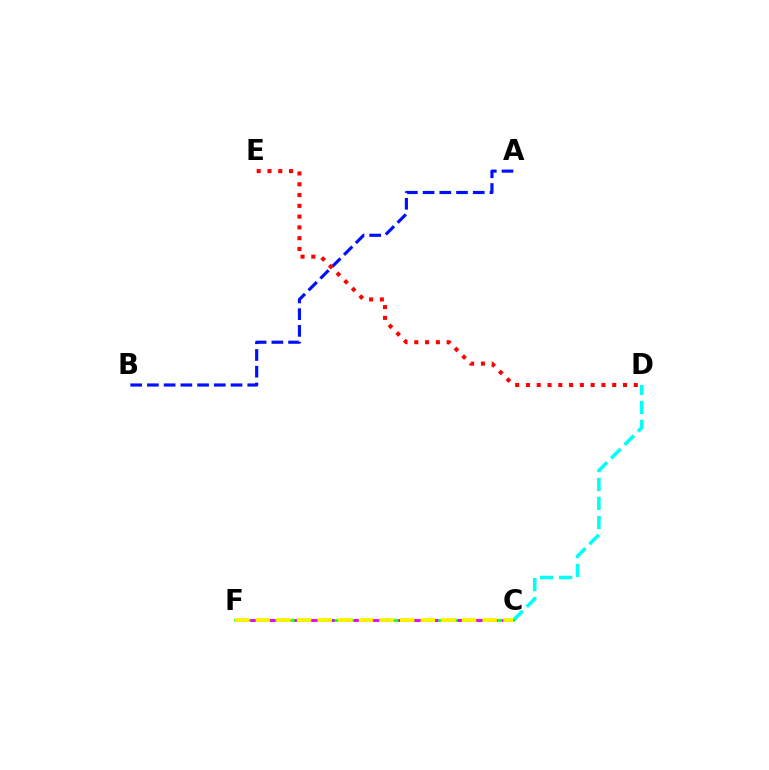{('C', 'D'): [{'color': '#00fff6', 'line_style': 'dashed', 'thickness': 2.58}], ('A', 'B'): [{'color': '#0010ff', 'line_style': 'dashed', 'thickness': 2.27}], ('C', 'F'): [{'color': '#08ff00', 'line_style': 'solid', 'thickness': 1.82}, {'color': '#ee00ff', 'line_style': 'dashed', 'thickness': 2.01}, {'color': '#fcf500', 'line_style': 'dashed', 'thickness': 2.8}], ('D', 'E'): [{'color': '#ff0000', 'line_style': 'dotted', 'thickness': 2.93}]}